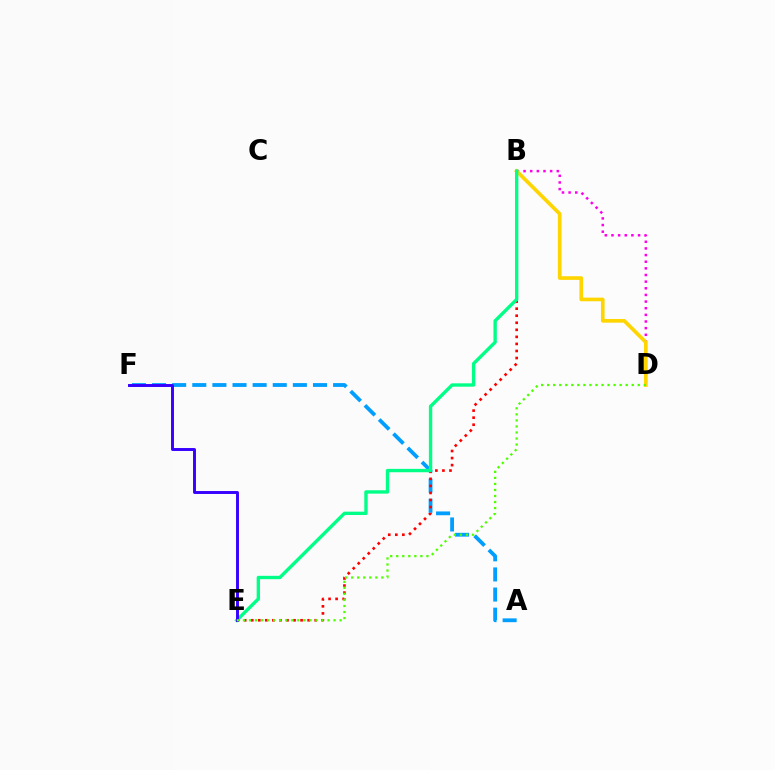{('B', 'D'): [{'color': '#ff00ed', 'line_style': 'dotted', 'thickness': 1.81}, {'color': '#ffd500', 'line_style': 'solid', 'thickness': 2.63}], ('A', 'F'): [{'color': '#009eff', 'line_style': 'dashed', 'thickness': 2.73}], ('B', 'E'): [{'color': '#ff0000', 'line_style': 'dotted', 'thickness': 1.92}, {'color': '#00ff86', 'line_style': 'solid', 'thickness': 2.42}], ('E', 'F'): [{'color': '#3700ff', 'line_style': 'solid', 'thickness': 2.11}], ('D', 'E'): [{'color': '#4fff00', 'line_style': 'dotted', 'thickness': 1.64}]}